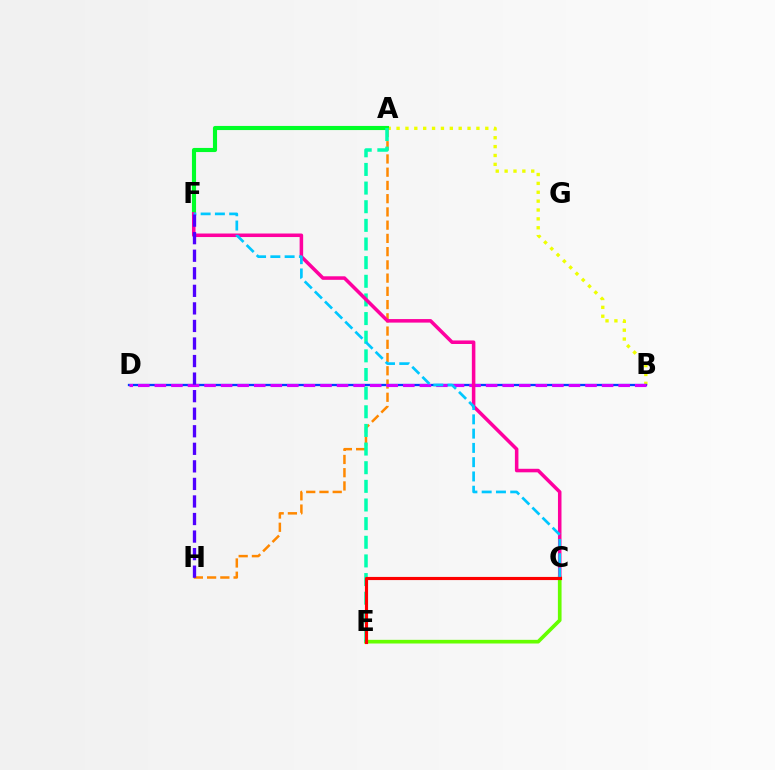{('C', 'E'): [{'color': '#66ff00', 'line_style': 'solid', 'thickness': 2.64}, {'color': '#ff0000', 'line_style': 'solid', 'thickness': 2.26}], ('A', 'B'): [{'color': '#eeff00', 'line_style': 'dotted', 'thickness': 2.41}], ('B', 'D'): [{'color': '#003fff', 'line_style': 'solid', 'thickness': 1.66}, {'color': '#d600ff', 'line_style': 'dashed', 'thickness': 2.25}], ('A', 'F'): [{'color': '#00ff27', 'line_style': 'solid', 'thickness': 2.96}], ('A', 'H'): [{'color': '#ff8800', 'line_style': 'dashed', 'thickness': 1.8}], ('A', 'E'): [{'color': '#00ffaf', 'line_style': 'dashed', 'thickness': 2.53}], ('C', 'F'): [{'color': '#ff00a0', 'line_style': 'solid', 'thickness': 2.54}, {'color': '#00c7ff', 'line_style': 'dashed', 'thickness': 1.94}], ('F', 'H'): [{'color': '#4f00ff', 'line_style': 'dashed', 'thickness': 2.38}]}